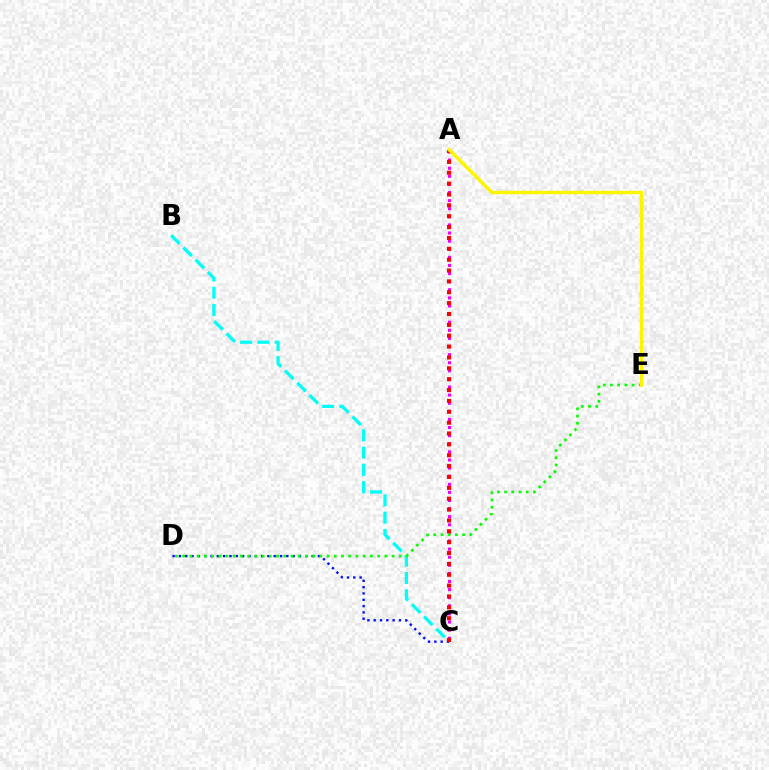{('A', 'C'): [{'color': '#ee00ff', 'line_style': 'dotted', 'thickness': 2.2}, {'color': '#ff0000', 'line_style': 'dotted', 'thickness': 2.95}], ('B', 'C'): [{'color': '#00fff6', 'line_style': 'dashed', 'thickness': 2.35}], ('C', 'D'): [{'color': '#0010ff', 'line_style': 'dotted', 'thickness': 1.72}], ('D', 'E'): [{'color': '#08ff00', 'line_style': 'dotted', 'thickness': 1.96}], ('A', 'E'): [{'color': '#fcf500', 'line_style': 'solid', 'thickness': 2.5}]}